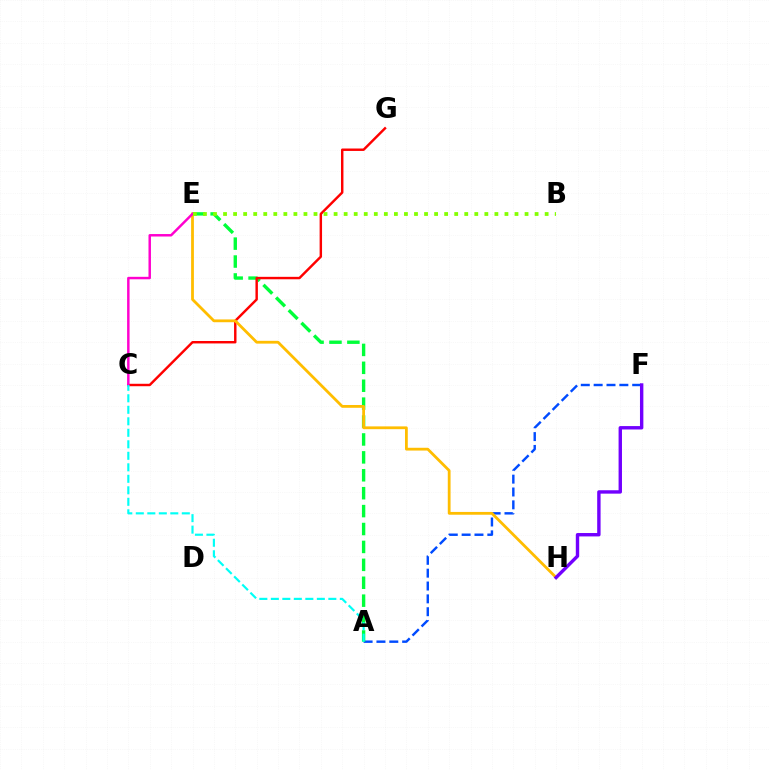{('A', 'F'): [{'color': '#004bff', 'line_style': 'dashed', 'thickness': 1.75}], ('A', 'E'): [{'color': '#00ff39', 'line_style': 'dashed', 'thickness': 2.43}], ('C', 'G'): [{'color': '#ff0000', 'line_style': 'solid', 'thickness': 1.76}], ('E', 'H'): [{'color': '#ffbd00', 'line_style': 'solid', 'thickness': 2.01}], ('C', 'E'): [{'color': '#ff00cf', 'line_style': 'solid', 'thickness': 1.78}], ('F', 'H'): [{'color': '#7200ff', 'line_style': 'solid', 'thickness': 2.45}], ('B', 'E'): [{'color': '#84ff00', 'line_style': 'dotted', 'thickness': 2.73}], ('A', 'C'): [{'color': '#00fff6', 'line_style': 'dashed', 'thickness': 1.56}]}